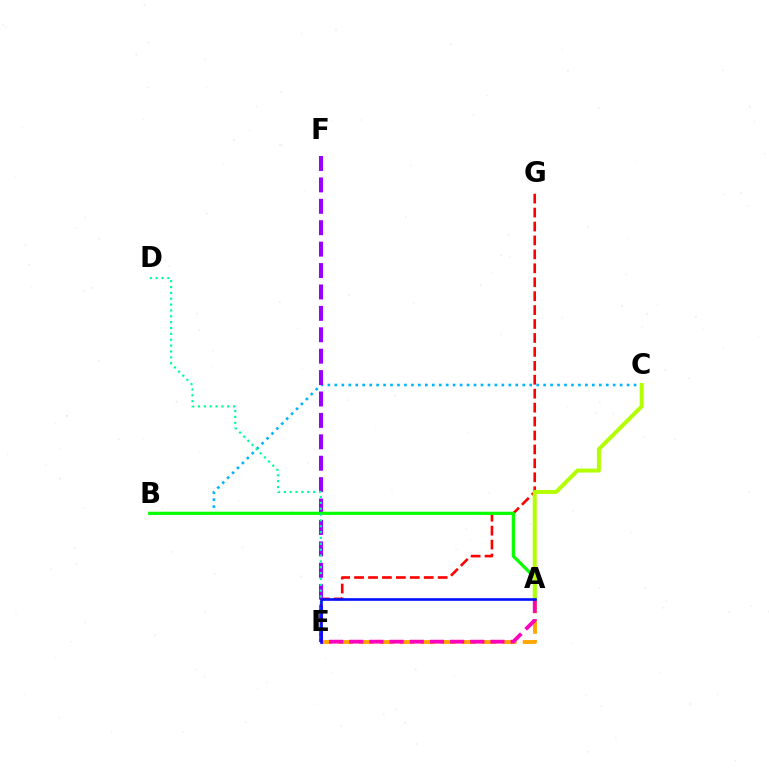{('B', 'C'): [{'color': '#00b5ff', 'line_style': 'dotted', 'thickness': 1.89}], ('E', 'G'): [{'color': '#ff0000', 'line_style': 'dashed', 'thickness': 1.89}], ('E', 'F'): [{'color': '#9b00ff', 'line_style': 'dashed', 'thickness': 2.91}], ('A', 'B'): [{'color': '#08ff00', 'line_style': 'solid', 'thickness': 2.33}], ('A', 'E'): [{'color': '#ffa500', 'line_style': 'dashed', 'thickness': 2.78}, {'color': '#ff00bd', 'line_style': 'dashed', 'thickness': 2.74}, {'color': '#0010ff', 'line_style': 'solid', 'thickness': 1.88}], ('A', 'C'): [{'color': '#b3ff00', 'line_style': 'solid', 'thickness': 2.87}], ('D', 'E'): [{'color': '#00ff9d', 'line_style': 'dotted', 'thickness': 1.59}]}